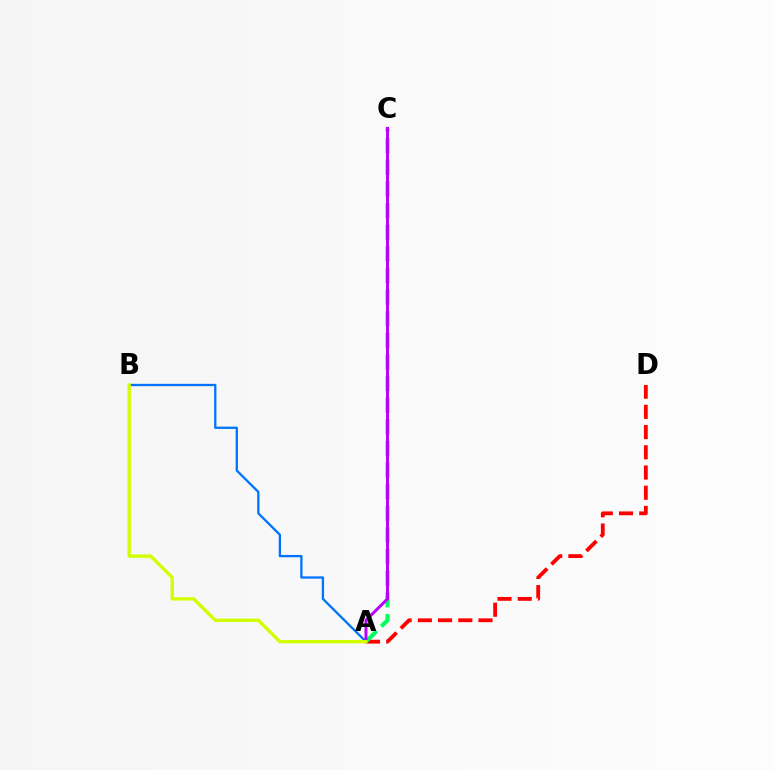{('A', 'B'): [{'color': '#0074ff', 'line_style': 'solid', 'thickness': 1.65}, {'color': '#d1ff00', 'line_style': 'solid', 'thickness': 2.41}], ('A', 'D'): [{'color': '#ff0000', 'line_style': 'dashed', 'thickness': 2.75}], ('A', 'C'): [{'color': '#00ff5c', 'line_style': 'dashed', 'thickness': 2.94}, {'color': '#b900ff', 'line_style': 'solid', 'thickness': 2.12}]}